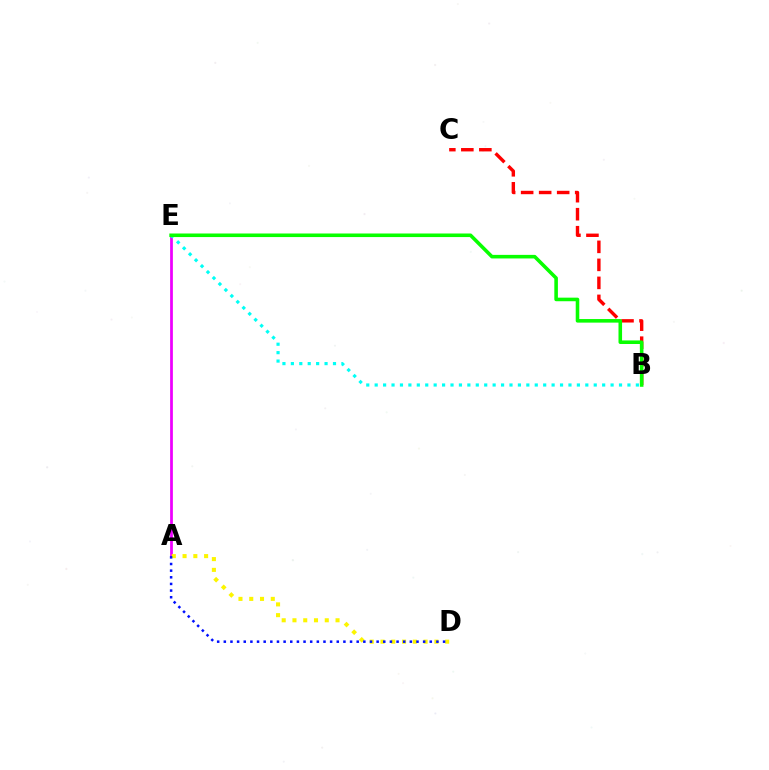{('B', 'C'): [{'color': '#ff0000', 'line_style': 'dashed', 'thickness': 2.45}], ('A', 'E'): [{'color': '#ee00ff', 'line_style': 'solid', 'thickness': 1.99}], ('A', 'D'): [{'color': '#fcf500', 'line_style': 'dotted', 'thickness': 2.93}, {'color': '#0010ff', 'line_style': 'dotted', 'thickness': 1.81}], ('B', 'E'): [{'color': '#00fff6', 'line_style': 'dotted', 'thickness': 2.29}, {'color': '#08ff00', 'line_style': 'solid', 'thickness': 2.57}]}